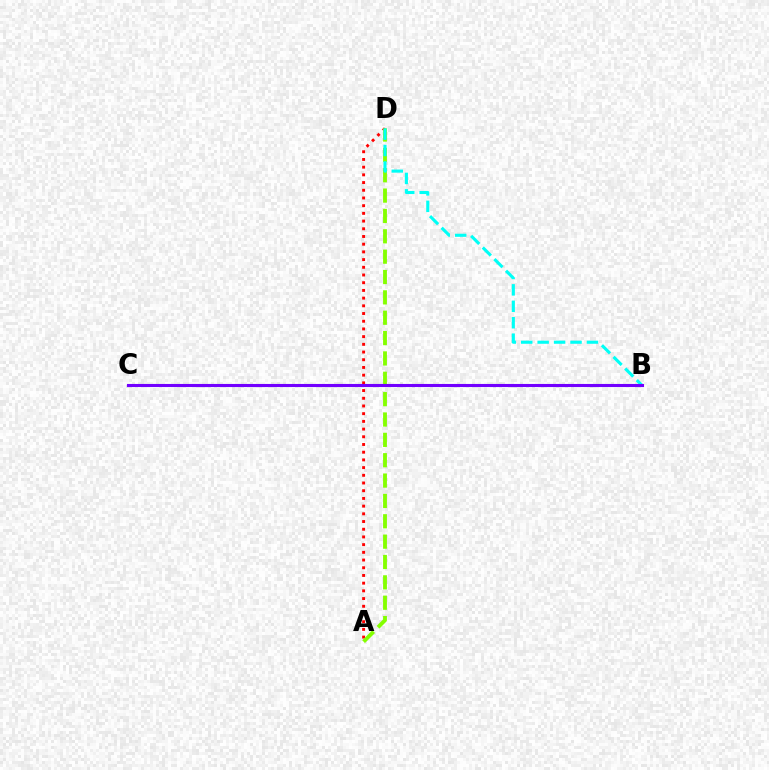{('A', 'D'): [{'color': '#ff0000', 'line_style': 'dotted', 'thickness': 2.09}, {'color': '#84ff00', 'line_style': 'dashed', 'thickness': 2.77}], ('B', 'D'): [{'color': '#00fff6', 'line_style': 'dashed', 'thickness': 2.23}], ('B', 'C'): [{'color': '#7200ff', 'line_style': 'solid', 'thickness': 2.23}]}